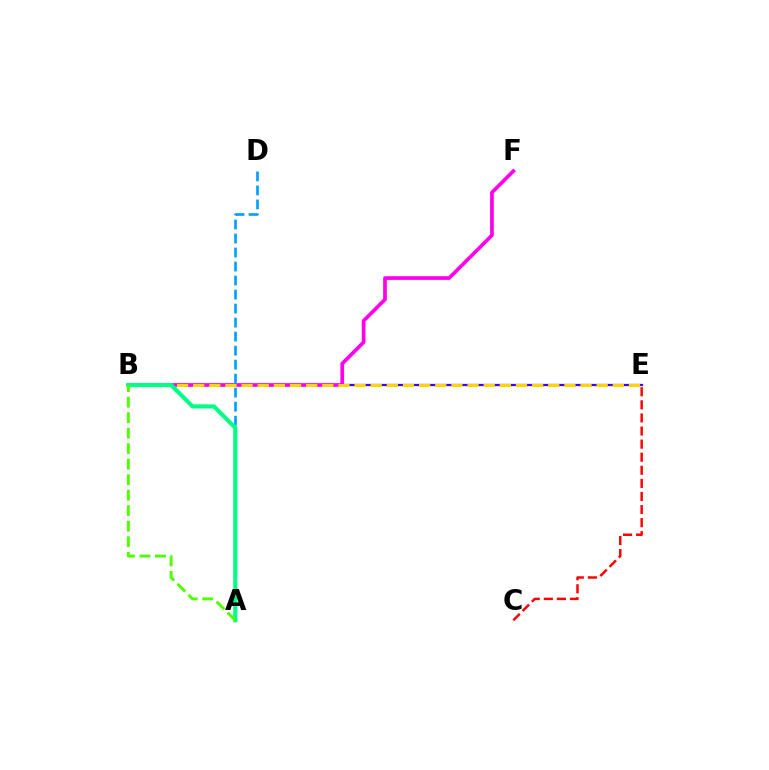{('B', 'E'): [{'color': '#3700ff', 'line_style': 'solid', 'thickness': 1.62}, {'color': '#ffd500', 'line_style': 'dashed', 'thickness': 2.19}], ('B', 'F'): [{'color': '#ff00ed', 'line_style': 'solid', 'thickness': 2.65}], ('A', 'D'): [{'color': '#009eff', 'line_style': 'dashed', 'thickness': 1.9}], ('A', 'B'): [{'color': '#00ff86', 'line_style': 'solid', 'thickness': 2.98}, {'color': '#4fff00', 'line_style': 'dashed', 'thickness': 2.11}], ('C', 'E'): [{'color': '#ff0000', 'line_style': 'dashed', 'thickness': 1.78}]}